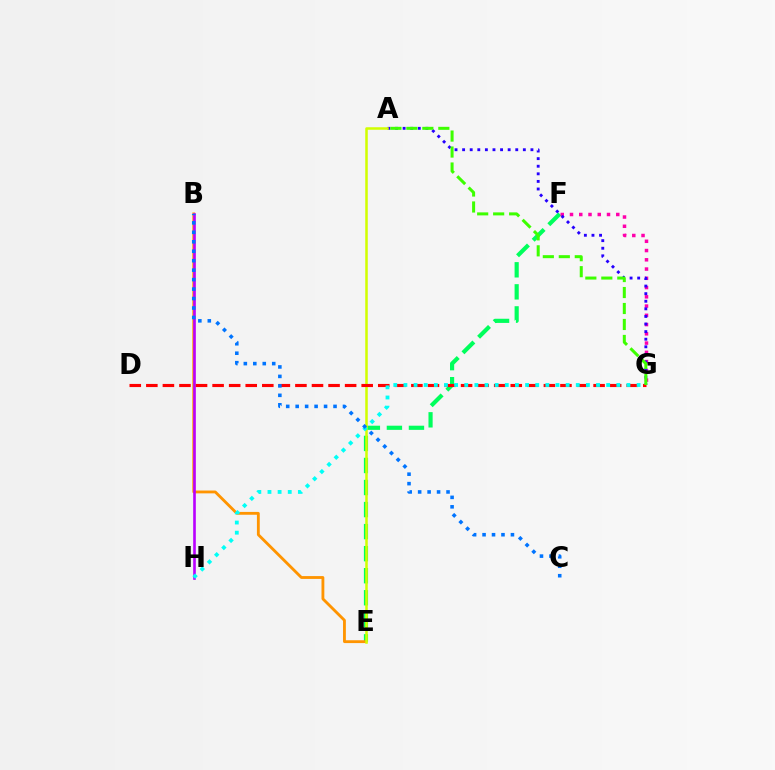{('E', 'F'): [{'color': '#00ff5c', 'line_style': 'dashed', 'thickness': 2.99}], ('B', 'E'): [{'color': '#ff9400', 'line_style': 'solid', 'thickness': 2.04}], ('F', 'G'): [{'color': '#ff00ac', 'line_style': 'dotted', 'thickness': 2.51}], ('A', 'G'): [{'color': '#2500ff', 'line_style': 'dotted', 'thickness': 2.06}, {'color': '#3dff00', 'line_style': 'dashed', 'thickness': 2.17}], ('B', 'H'): [{'color': '#b900ff', 'line_style': 'solid', 'thickness': 1.89}], ('A', 'E'): [{'color': '#d1ff00', 'line_style': 'solid', 'thickness': 1.81}], ('D', 'G'): [{'color': '#ff0000', 'line_style': 'dashed', 'thickness': 2.25}], ('G', 'H'): [{'color': '#00fff6', 'line_style': 'dotted', 'thickness': 2.75}], ('B', 'C'): [{'color': '#0074ff', 'line_style': 'dotted', 'thickness': 2.57}]}